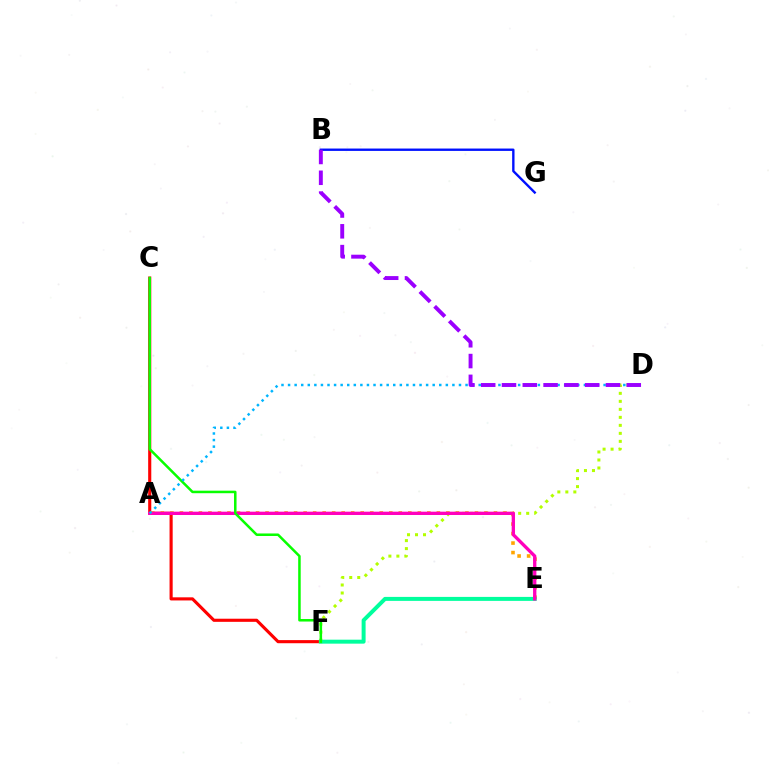{('C', 'F'): [{'color': '#ff0000', 'line_style': 'solid', 'thickness': 2.25}, {'color': '#08ff00', 'line_style': 'solid', 'thickness': 1.82}], ('A', 'E'): [{'color': '#ffa500', 'line_style': 'dotted', 'thickness': 2.59}, {'color': '#ff00bd', 'line_style': 'solid', 'thickness': 2.39}], ('D', 'F'): [{'color': '#b3ff00', 'line_style': 'dotted', 'thickness': 2.17}], ('B', 'G'): [{'color': '#0010ff', 'line_style': 'solid', 'thickness': 1.71}], ('E', 'F'): [{'color': '#00ff9d', 'line_style': 'solid', 'thickness': 2.86}], ('A', 'D'): [{'color': '#00b5ff', 'line_style': 'dotted', 'thickness': 1.79}], ('B', 'D'): [{'color': '#9b00ff', 'line_style': 'dashed', 'thickness': 2.83}]}